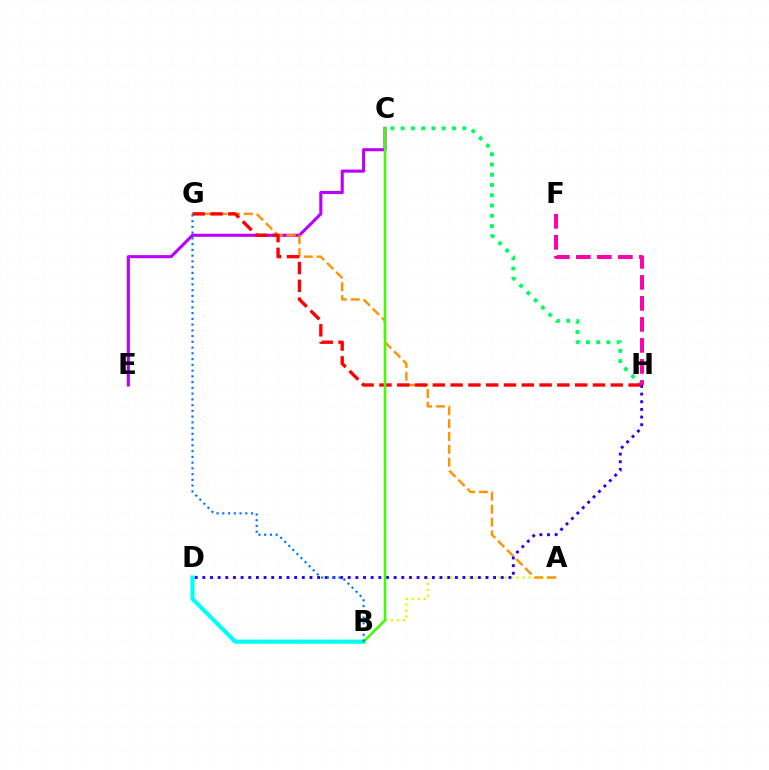{('C', 'E'): [{'color': '#b900ff', 'line_style': 'solid', 'thickness': 2.22}], ('A', 'B'): [{'color': '#d1ff00', 'line_style': 'dotted', 'thickness': 1.63}], ('A', 'G'): [{'color': '#ff9400', 'line_style': 'dashed', 'thickness': 1.75}], ('C', 'H'): [{'color': '#00ff5c', 'line_style': 'dotted', 'thickness': 2.79}], ('D', 'H'): [{'color': '#2500ff', 'line_style': 'dotted', 'thickness': 2.08}], ('B', 'D'): [{'color': '#00fff6', 'line_style': 'solid', 'thickness': 2.99}], ('G', 'H'): [{'color': '#ff0000', 'line_style': 'dashed', 'thickness': 2.42}], ('F', 'H'): [{'color': '#ff00ac', 'line_style': 'dashed', 'thickness': 2.85}], ('B', 'C'): [{'color': '#3dff00', 'line_style': 'solid', 'thickness': 1.84}], ('B', 'G'): [{'color': '#0074ff', 'line_style': 'dotted', 'thickness': 1.56}]}